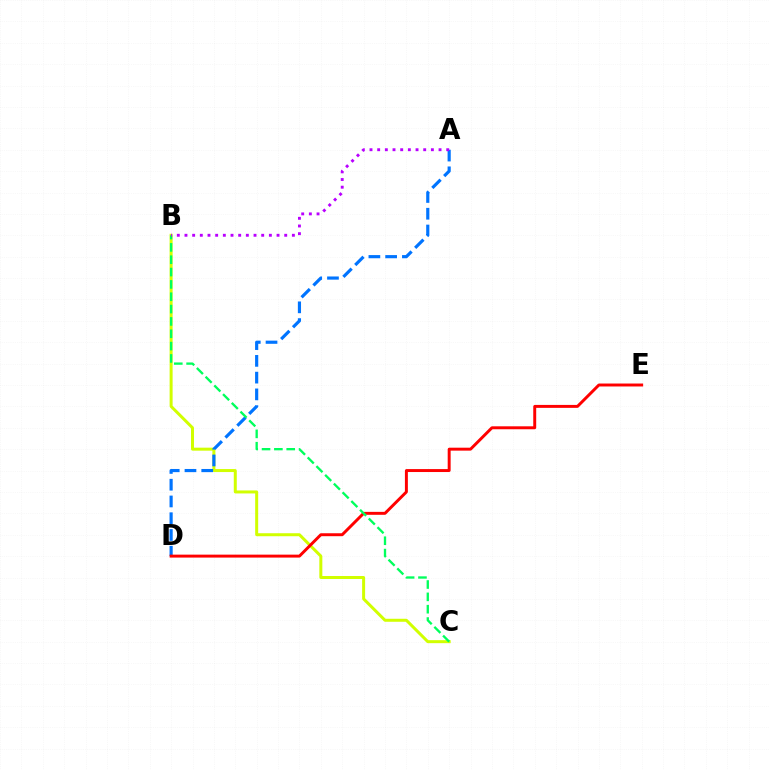{('B', 'C'): [{'color': '#d1ff00', 'line_style': 'solid', 'thickness': 2.16}, {'color': '#00ff5c', 'line_style': 'dashed', 'thickness': 1.68}], ('A', 'D'): [{'color': '#0074ff', 'line_style': 'dashed', 'thickness': 2.28}], ('D', 'E'): [{'color': '#ff0000', 'line_style': 'solid', 'thickness': 2.12}], ('A', 'B'): [{'color': '#b900ff', 'line_style': 'dotted', 'thickness': 2.08}]}